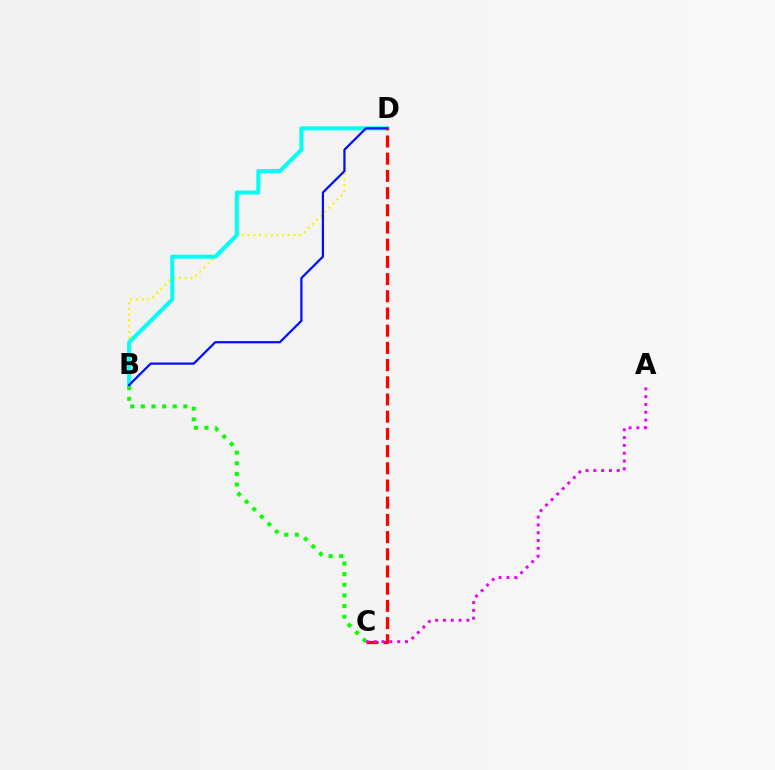{('B', 'D'): [{'color': '#fcf500', 'line_style': 'dotted', 'thickness': 1.56}, {'color': '#00fff6', 'line_style': 'solid', 'thickness': 2.89}, {'color': '#0010ff', 'line_style': 'solid', 'thickness': 1.61}], ('B', 'C'): [{'color': '#08ff00', 'line_style': 'dotted', 'thickness': 2.89}], ('C', 'D'): [{'color': '#ff0000', 'line_style': 'dashed', 'thickness': 2.34}], ('A', 'C'): [{'color': '#ee00ff', 'line_style': 'dotted', 'thickness': 2.12}]}